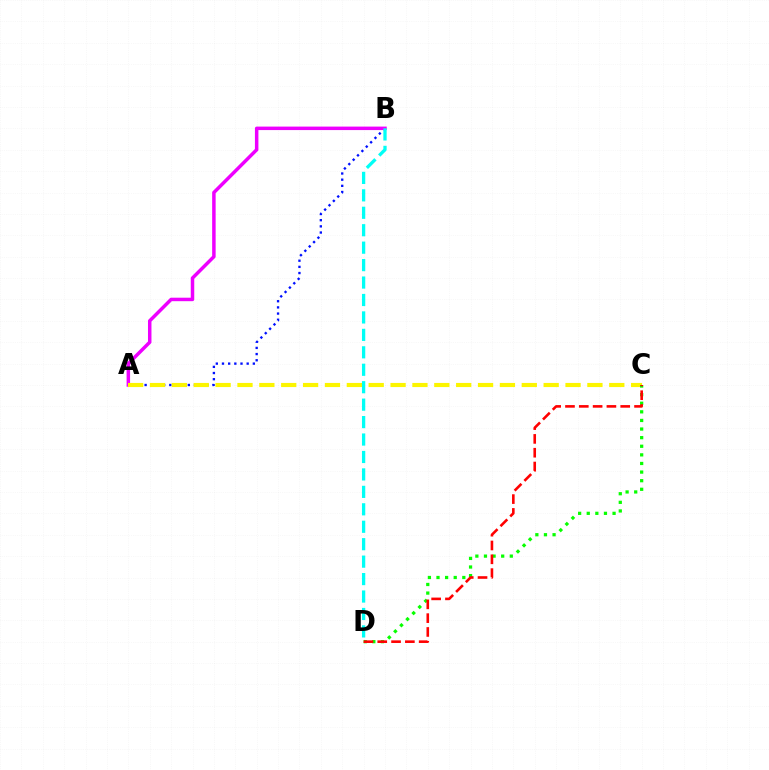{('A', 'B'): [{'color': '#0010ff', 'line_style': 'dotted', 'thickness': 1.68}, {'color': '#ee00ff', 'line_style': 'solid', 'thickness': 2.51}], ('A', 'C'): [{'color': '#fcf500', 'line_style': 'dashed', 'thickness': 2.97}], ('C', 'D'): [{'color': '#08ff00', 'line_style': 'dotted', 'thickness': 2.34}, {'color': '#ff0000', 'line_style': 'dashed', 'thickness': 1.88}], ('B', 'D'): [{'color': '#00fff6', 'line_style': 'dashed', 'thickness': 2.37}]}